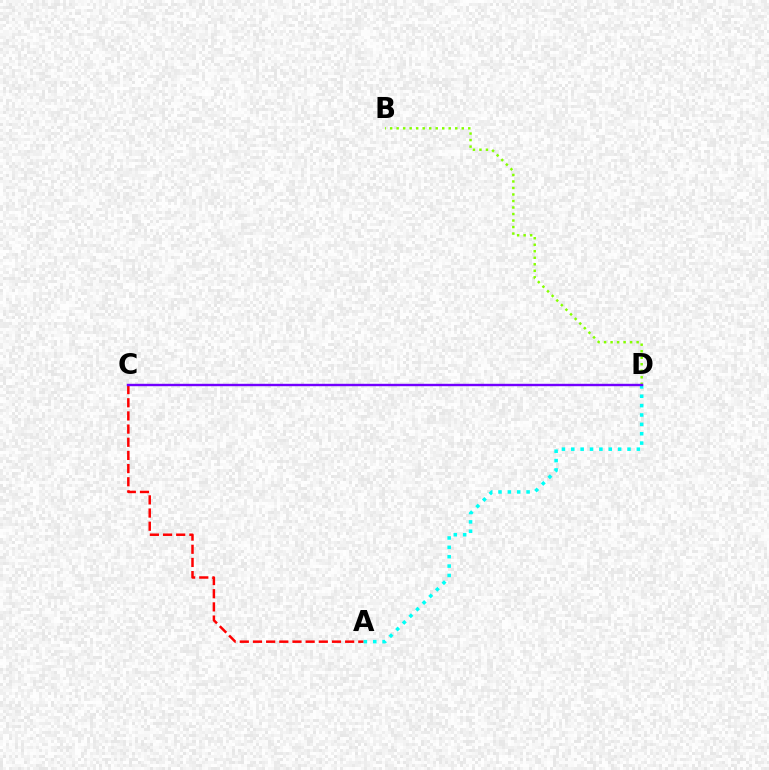{('A', 'C'): [{'color': '#ff0000', 'line_style': 'dashed', 'thickness': 1.79}], ('B', 'D'): [{'color': '#84ff00', 'line_style': 'dotted', 'thickness': 1.77}], ('A', 'D'): [{'color': '#00fff6', 'line_style': 'dotted', 'thickness': 2.55}], ('C', 'D'): [{'color': '#7200ff', 'line_style': 'solid', 'thickness': 1.73}]}